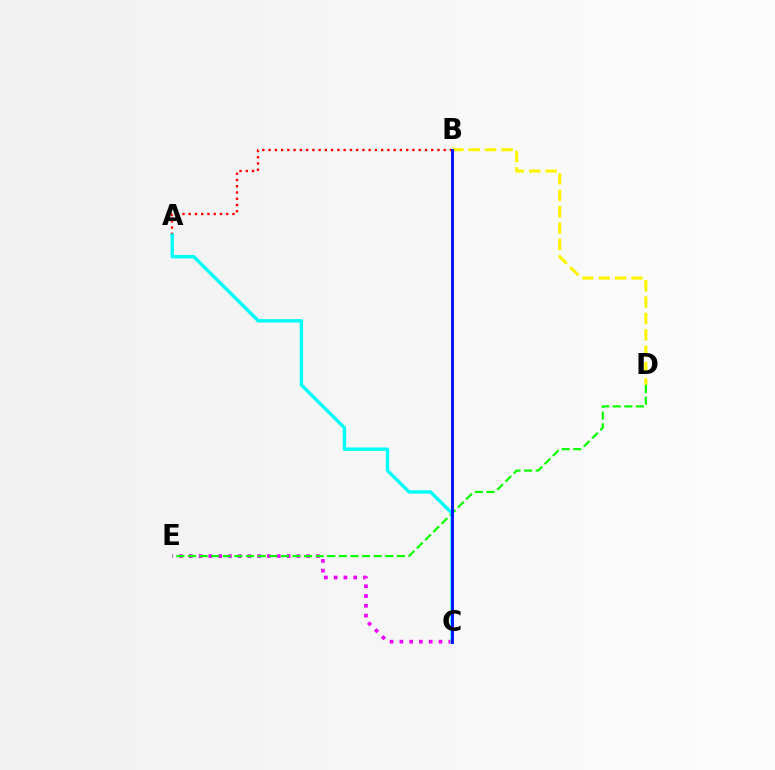{('B', 'D'): [{'color': '#fcf500', 'line_style': 'dashed', 'thickness': 2.23}], ('A', 'B'): [{'color': '#ff0000', 'line_style': 'dotted', 'thickness': 1.7}], ('C', 'E'): [{'color': '#ee00ff', 'line_style': 'dotted', 'thickness': 2.66}], ('D', 'E'): [{'color': '#08ff00', 'line_style': 'dashed', 'thickness': 1.58}], ('A', 'C'): [{'color': '#00fff6', 'line_style': 'solid', 'thickness': 2.46}], ('B', 'C'): [{'color': '#0010ff', 'line_style': 'solid', 'thickness': 2.08}]}